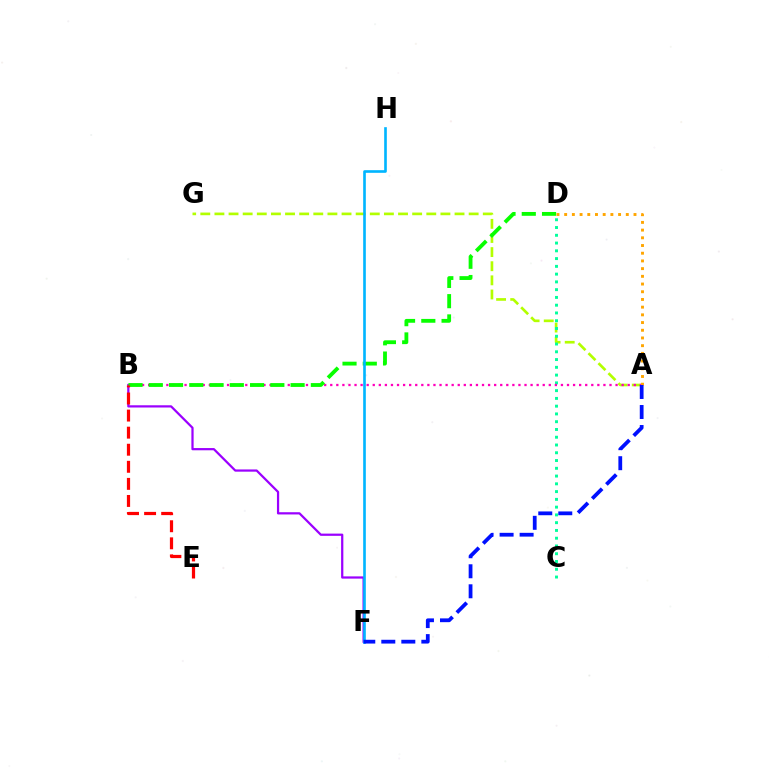{('A', 'G'): [{'color': '#b3ff00', 'line_style': 'dashed', 'thickness': 1.92}], ('C', 'D'): [{'color': '#00ff9d', 'line_style': 'dotted', 'thickness': 2.11}], ('B', 'F'): [{'color': '#9b00ff', 'line_style': 'solid', 'thickness': 1.61}], ('A', 'B'): [{'color': '#ff00bd', 'line_style': 'dotted', 'thickness': 1.65}], ('B', 'D'): [{'color': '#08ff00', 'line_style': 'dashed', 'thickness': 2.75}], ('B', 'E'): [{'color': '#ff0000', 'line_style': 'dashed', 'thickness': 2.32}], ('F', 'H'): [{'color': '#00b5ff', 'line_style': 'solid', 'thickness': 1.9}], ('A', 'D'): [{'color': '#ffa500', 'line_style': 'dotted', 'thickness': 2.09}], ('A', 'F'): [{'color': '#0010ff', 'line_style': 'dashed', 'thickness': 2.72}]}